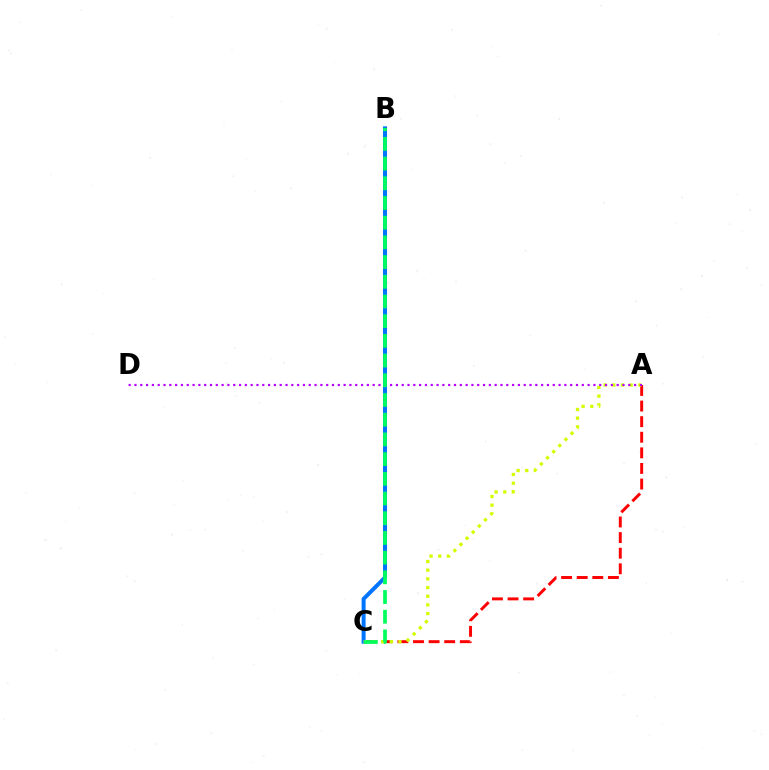{('B', 'C'): [{'color': '#0074ff', 'line_style': 'solid', 'thickness': 2.86}, {'color': '#00ff5c', 'line_style': 'dashed', 'thickness': 2.68}], ('A', 'C'): [{'color': '#ff0000', 'line_style': 'dashed', 'thickness': 2.12}, {'color': '#d1ff00', 'line_style': 'dotted', 'thickness': 2.36}], ('A', 'D'): [{'color': '#b900ff', 'line_style': 'dotted', 'thickness': 1.58}]}